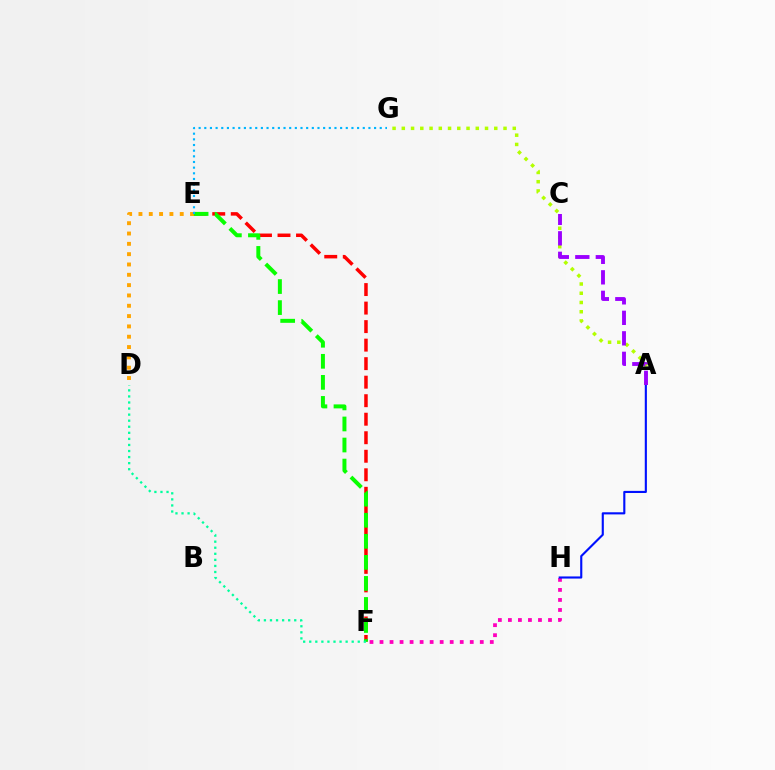{('E', 'F'): [{'color': '#ff0000', 'line_style': 'dashed', 'thickness': 2.52}, {'color': '#08ff00', 'line_style': 'dashed', 'thickness': 2.86}], ('D', 'E'): [{'color': '#ffa500', 'line_style': 'dotted', 'thickness': 2.8}], ('F', 'H'): [{'color': '#ff00bd', 'line_style': 'dotted', 'thickness': 2.72}], ('A', 'H'): [{'color': '#0010ff', 'line_style': 'solid', 'thickness': 1.53}], ('A', 'G'): [{'color': '#b3ff00', 'line_style': 'dotted', 'thickness': 2.51}], ('E', 'G'): [{'color': '#00b5ff', 'line_style': 'dotted', 'thickness': 1.54}], ('D', 'F'): [{'color': '#00ff9d', 'line_style': 'dotted', 'thickness': 1.65}], ('A', 'C'): [{'color': '#9b00ff', 'line_style': 'dashed', 'thickness': 2.79}]}